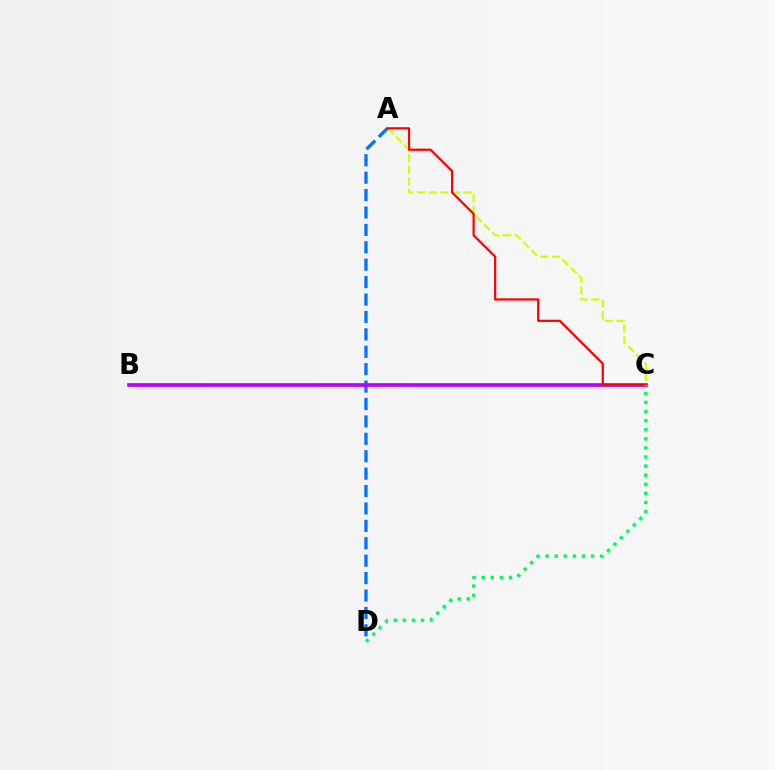{('A', 'C'): [{'color': '#d1ff00', 'line_style': 'dashed', 'thickness': 1.58}, {'color': '#ff0000', 'line_style': 'solid', 'thickness': 1.6}], ('A', 'D'): [{'color': '#0074ff', 'line_style': 'dashed', 'thickness': 2.37}], ('B', 'C'): [{'color': '#b900ff', 'line_style': 'solid', 'thickness': 2.62}], ('C', 'D'): [{'color': '#00ff5c', 'line_style': 'dotted', 'thickness': 2.47}]}